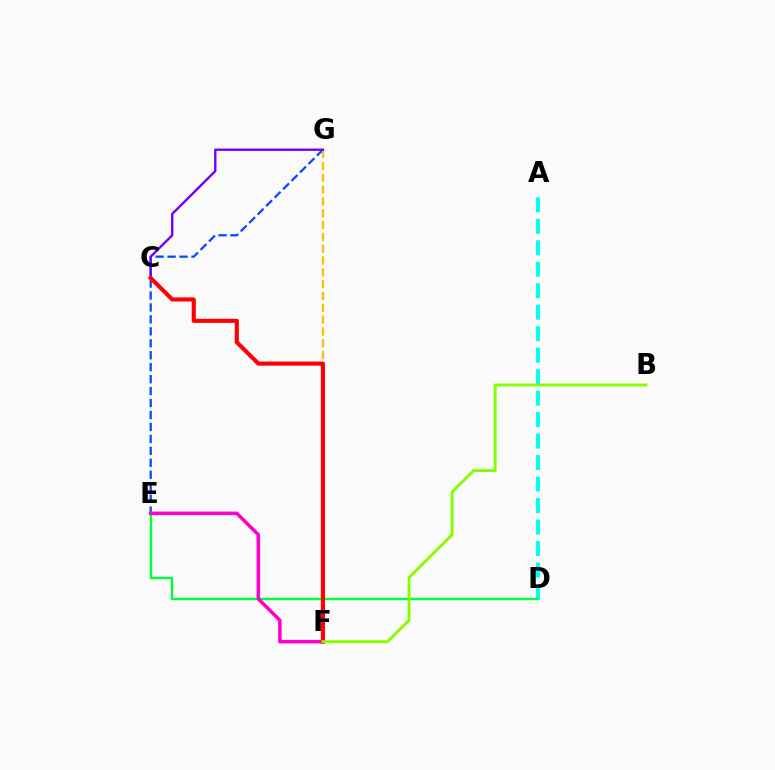{('E', 'G'): [{'color': '#004bff', 'line_style': 'dashed', 'thickness': 1.62}], ('A', 'D'): [{'color': '#00fff6', 'line_style': 'dashed', 'thickness': 2.92}], ('F', 'G'): [{'color': '#ffbd00', 'line_style': 'dashed', 'thickness': 1.61}], ('D', 'E'): [{'color': '#00ff39', 'line_style': 'solid', 'thickness': 1.77}], ('C', 'G'): [{'color': '#7200ff', 'line_style': 'solid', 'thickness': 1.72}], ('E', 'F'): [{'color': '#ff00cf', 'line_style': 'solid', 'thickness': 2.53}], ('C', 'F'): [{'color': '#ff0000', 'line_style': 'solid', 'thickness': 2.96}], ('B', 'F'): [{'color': '#84ff00', 'line_style': 'solid', 'thickness': 2.12}]}